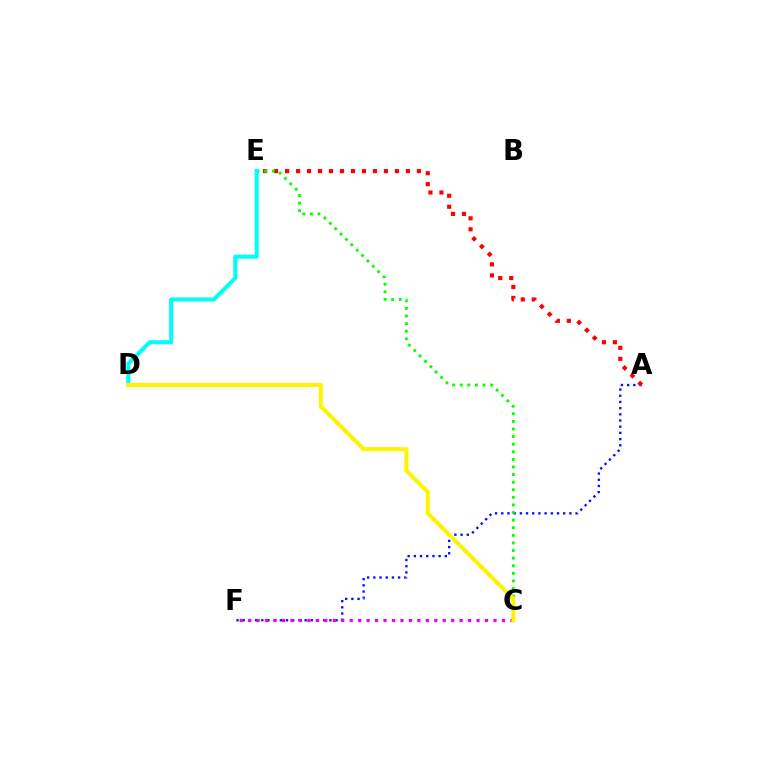{('A', 'F'): [{'color': '#0010ff', 'line_style': 'dotted', 'thickness': 1.68}], ('A', 'E'): [{'color': '#ff0000', 'line_style': 'dotted', 'thickness': 2.98}], ('C', 'E'): [{'color': '#08ff00', 'line_style': 'dotted', 'thickness': 2.06}], ('C', 'F'): [{'color': '#ee00ff', 'line_style': 'dotted', 'thickness': 2.3}], ('D', 'E'): [{'color': '#00fff6', 'line_style': 'solid', 'thickness': 2.93}], ('C', 'D'): [{'color': '#fcf500', 'line_style': 'solid', 'thickness': 2.91}]}